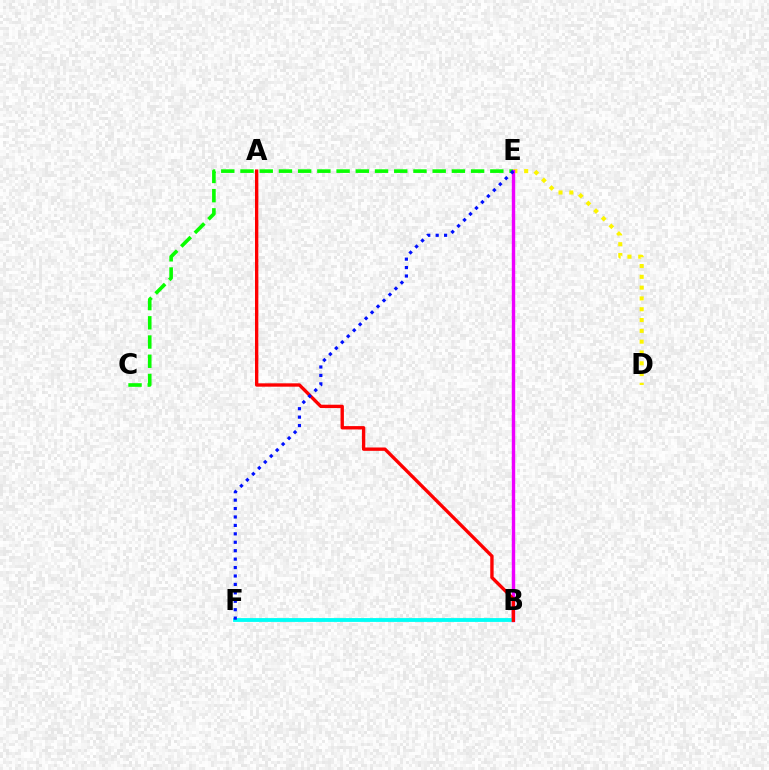{('C', 'E'): [{'color': '#08ff00', 'line_style': 'dashed', 'thickness': 2.61}], ('D', 'E'): [{'color': '#fcf500', 'line_style': 'dotted', 'thickness': 2.93}], ('B', 'E'): [{'color': '#ee00ff', 'line_style': 'solid', 'thickness': 2.45}], ('B', 'F'): [{'color': '#00fff6', 'line_style': 'solid', 'thickness': 2.76}], ('A', 'B'): [{'color': '#ff0000', 'line_style': 'solid', 'thickness': 2.41}], ('E', 'F'): [{'color': '#0010ff', 'line_style': 'dotted', 'thickness': 2.29}]}